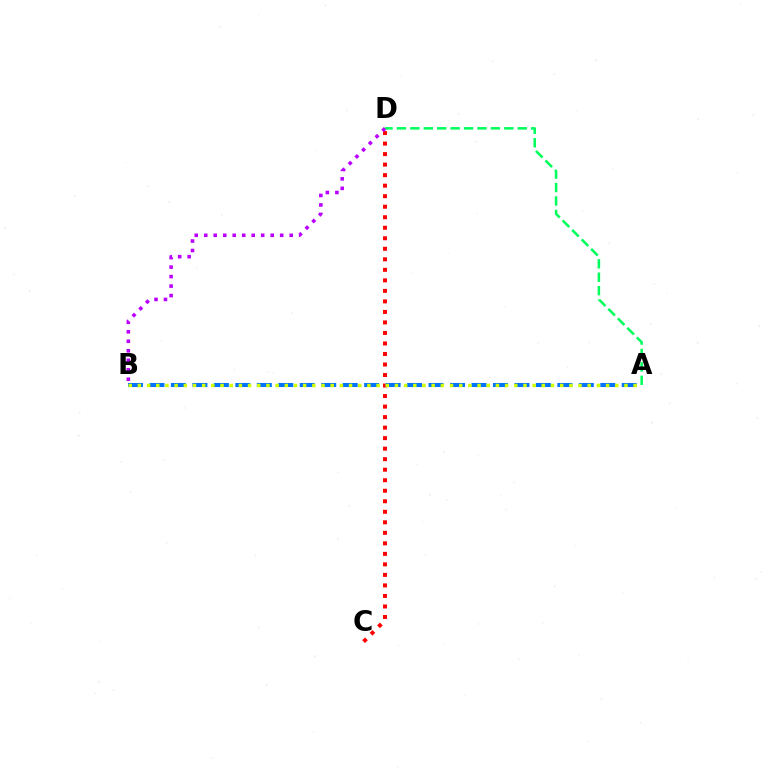{('C', 'D'): [{'color': '#ff0000', 'line_style': 'dotted', 'thickness': 2.86}], ('A', 'B'): [{'color': '#0074ff', 'line_style': 'dashed', 'thickness': 2.92}, {'color': '#d1ff00', 'line_style': 'dotted', 'thickness': 2.49}], ('A', 'D'): [{'color': '#00ff5c', 'line_style': 'dashed', 'thickness': 1.82}], ('B', 'D'): [{'color': '#b900ff', 'line_style': 'dotted', 'thickness': 2.58}]}